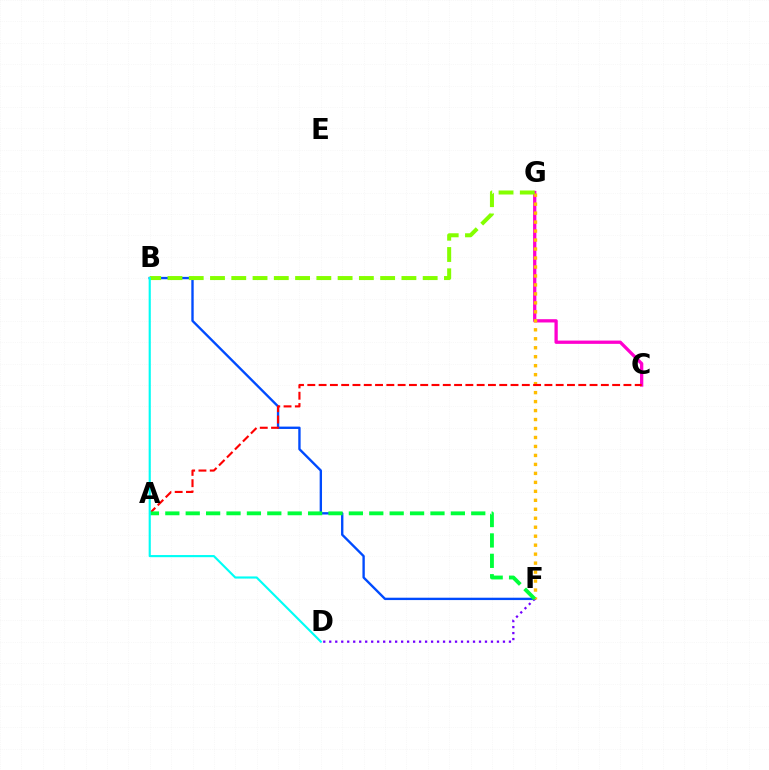{('B', 'F'): [{'color': '#004bff', 'line_style': 'solid', 'thickness': 1.7}], ('C', 'G'): [{'color': '#ff00cf', 'line_style': 'solid', 'thickness': 2.36}], ('D', 'F'): [{'color': '#7200ff', 'line_style': 'dotted', 'thickness': 1.63}], ('F', 'G'): [{'color': '#ffbd00', 'line_style': 'dotted', 'thickness': 2.44}], ('A', 'C'): [{'color': '#ff0000', 'line_style': 'dashed', 'thickness': 1.53}], ('B', 'G'): [{'color': '#84ff00', 'line_style': 'dashed', 'thickness': 2.89}], ('A', 'F'): [{'color': '#00ff39', 'line_style': 'dashed', 'thickness': 2.77}], ('B', 'D'): [{'color': '#00fff6', 'line_style': 'solid', 'thickness': 1.54}]}